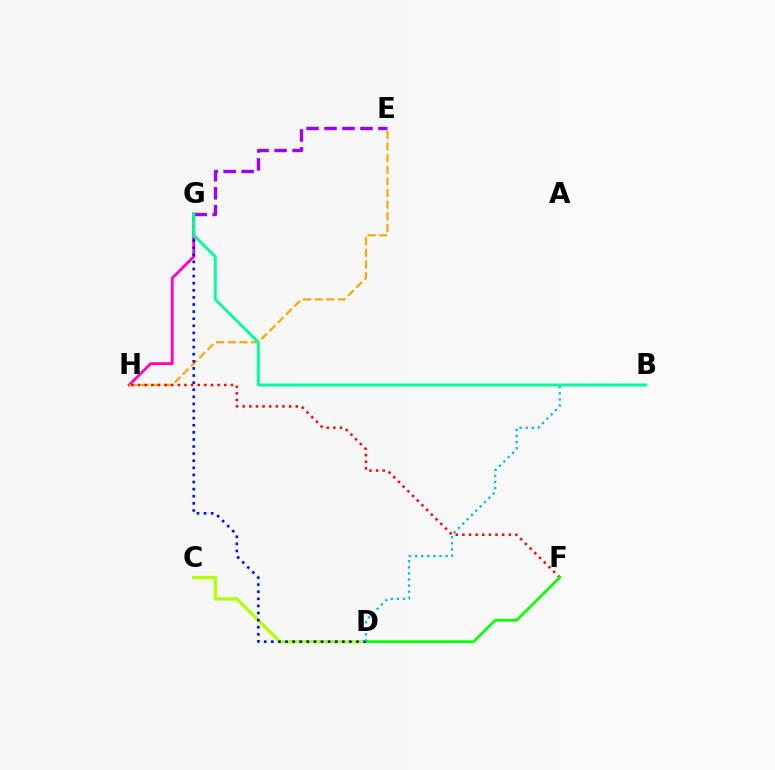{('G', 'H'): [{'color': '#ff00bd', 'line_style': 'solid', 'thickness': 2.03}], ('E', 'H'): [{'color': '#ffa500', 'line_style': 'dashed', 'thickness': 1.58}], ('C', 'D'): [{'color': '#b3ff00', 'line_style': 'solid', 'thickness': 2.4}], ('F', 'H'): [{'color': '#ff0000', 'line_style': 'dotted', 'thickness': 1.8}], ('D', 'F'): [{'color': '#08ff00', 'line_style': 'solid', 'thickness': 1.98}], ('D', 'G'): [{'color': '#0010ff', 'line_style': 'dotted', 'thickness': 1.93}], ('B', 'D'): [{'color': '#00b5ff', 'line_style': 'dotted', 'thickness': 1.66}], ('E', 'G'): [{'color': '#9b00ff', 'line_style': 'dashed', 'thickness': 2.44}], ('B', 'G'): [{'color': '#00ff9d', 'line_style': 'solid', 'thickness': 2.11}]}